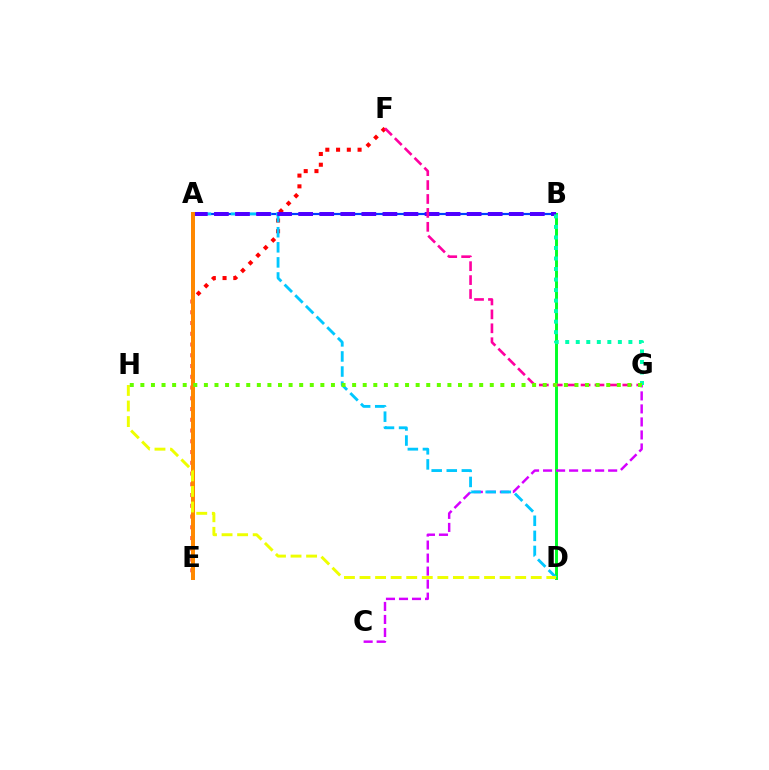{('E', 'F'): [{'color': '#ff0000', 'line_style': 'dotted', 'thickness': 2.92}], ('A', 'B'): [{'color': '#003fff', 'line_style': 'solid', 'thickness': 1.57}, {'color': '#4f00ff', 'line_style': 'dashed', 'thickness': 2.86}], ('B', 'D'): [{'color': '#00ff27', 'line_style': 'solid', 'thickness': 2.12}], ('C', 'G'): [{'color': '#d600ff', 'line_style': 'dashed', 'thickness': 1.77}], ('A', 'D'): [{'color': '#00c7ff', 'line_style': 'dashed', 'thickness': 2.05}], ('F', 'G'): [{'color': '#ff00a0', 'line_style': 'dashed', 'thickness': 1.89}], ('A', 'E'): [{'color': '#ff8800', 'line_style': 'solid', 'thickness': 2.87}], ('D', 'H'): [{'color': '#eeff00', 'line_style': 'dashed', 'thickness': 2.11}], ('B', 'G'): [{'color': '#00ffaf', 'line_style': 'dotted', 'thickness': 2.86}], ('G', 'H'): [{'color': '#66ff00', 'line_style': 'dotted', 'thickness': 2.88}]}